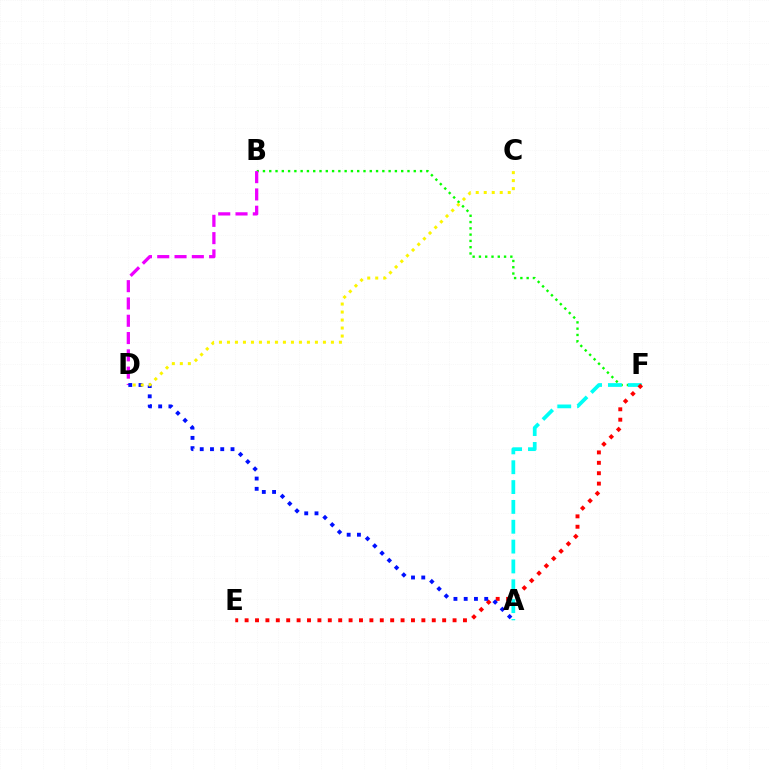{('B', 'F'): [{'color': '#08ff00', 'line_style': 'dotted', 'thickness': 1.71}], ('A', 'F'): [{'color': '#00fff6', 'line_style': 'dashed', 'thickness': 2.7}], ('E', 'F'): [{'color': '#ff0000', 'line_style': 'dotted', 'thickness': 2.82}], ('B', 'D'): [{'color': '#ee00ff', 'line_style': 'dashed', 'thickness': 2.35}], ('A', 'D'): [{'color': '#0010ff', 'line_style': 'dotted', 'thickness': 2.79}], ('C', 'D'): [{'color': '#fcf500', 'line_style': 'dotted', 'thickness': 2.17}]}